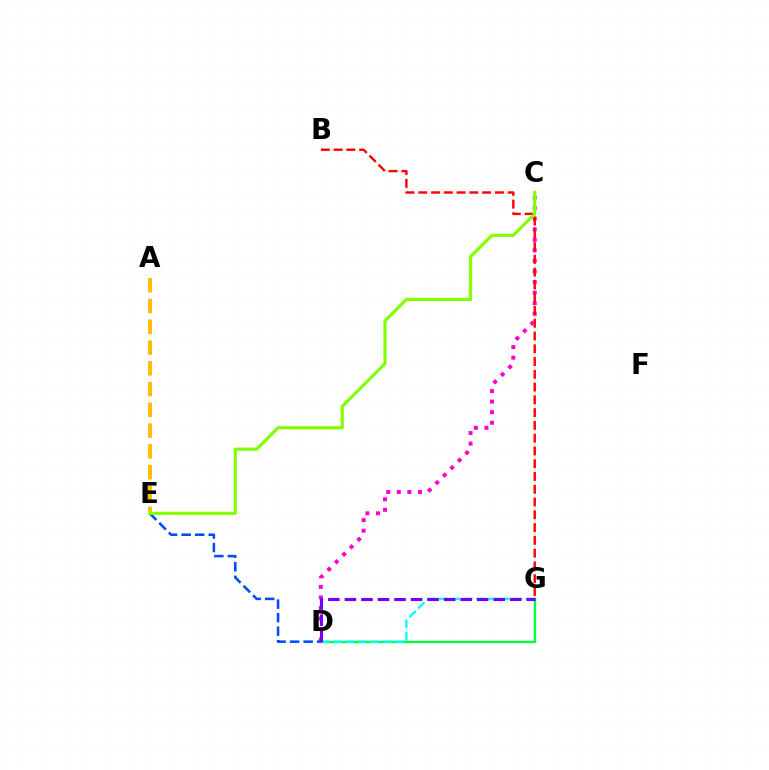{('A', 'E'): [{'color': '#ffbd00', 'line_style': 'dashed', 'thickness': 2.82}], ('C', 'D'): [{'color': '#ff00cf', 'line_style': 'dotted', 'thickness': 2.87}], ('D', 'G'): [{'color': '#00ff39', 'line_style': 'solid', 'thickness': 1.72}, {'color': '#00fff6', 'line_style': 'dashed', 'thickness': 1.68}, {'color': '#7200ff', 'line_style': 'dashed', 'thickness': 2.25}], ('D', 'E'): [{'color': '#004bff', 'line_style': 'dashed', 'thickness': 1.84}], ('B', 'G'): [{'color': '#ff0000', 'line_style': 'dashed', 'thickness': 1.74}], ('C', 'E'): [{'color': '#84ff00', 'line_style': 'solid', 'thickness': 2.3}]}